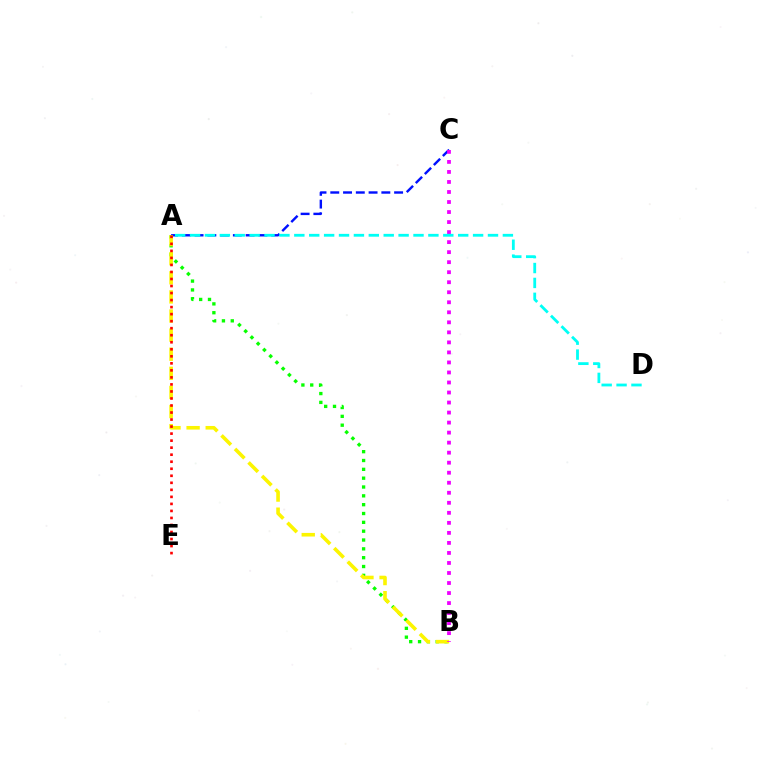{('A', 'C'): [{'color': '#0010ff', 'line_style': 'dashed', 'thickness': 1.73}], ('A', 'B'): [{'color': '#08ff00', 'line_style': 'dotted', 'thickness': 2.4}, {'color': '#fcf500', 'line_style': 'dashed', 'thickness': 2.6}], ('B', 'C'): [{'color': '#ee00ff', 'line_style': 'dotted', 'thickness': 2.72}], ('A', 'E'): [{'color': '#ff0000', 'line_style': 'dotted', 'thickness': 1.91}], ('A', 'D'): [{'color': '#00fff6', 'line_style': 'dashed', 'thickness': 2.02}]}